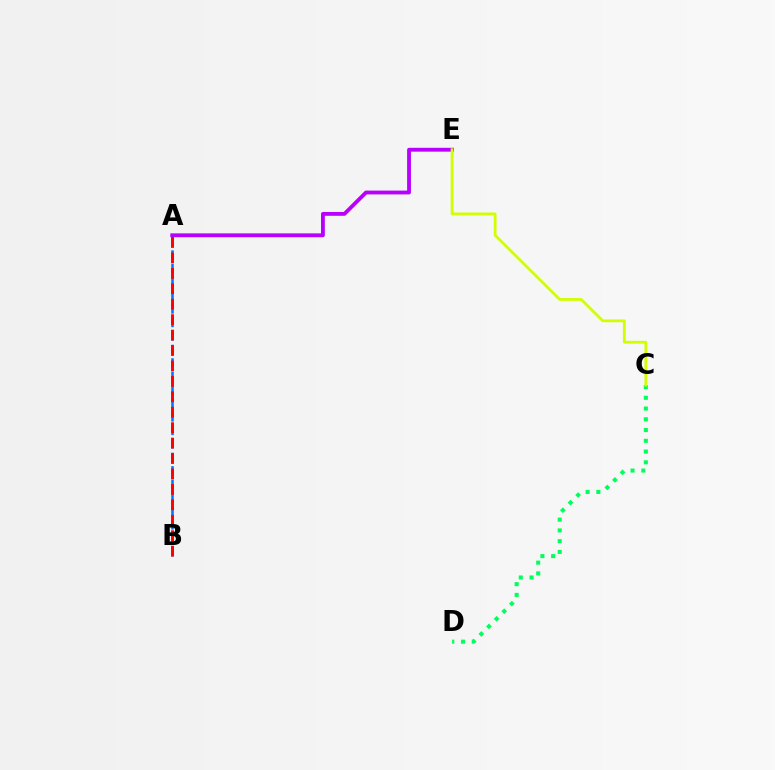{('A', 'E'): [{'color': '#b900ff', 'line_style': 'solid', 'thickness': 2.76}], ('C', 'D'): [{'color': '#00ff5c', 'line_style': 'dotted', 'thickness': 2.92}], ('A', 'B'): [{'color': '#0074ff', 'line_style': 'dashed', 'thickness': 1.83}, {'color': '#ff0000', 'line_style': 'dashed', 'thickness': 2.1}], ('C', 'E'): [{'color': '#d1ff00', 'line_style': 'solid', 'thickness': 2.02}]}